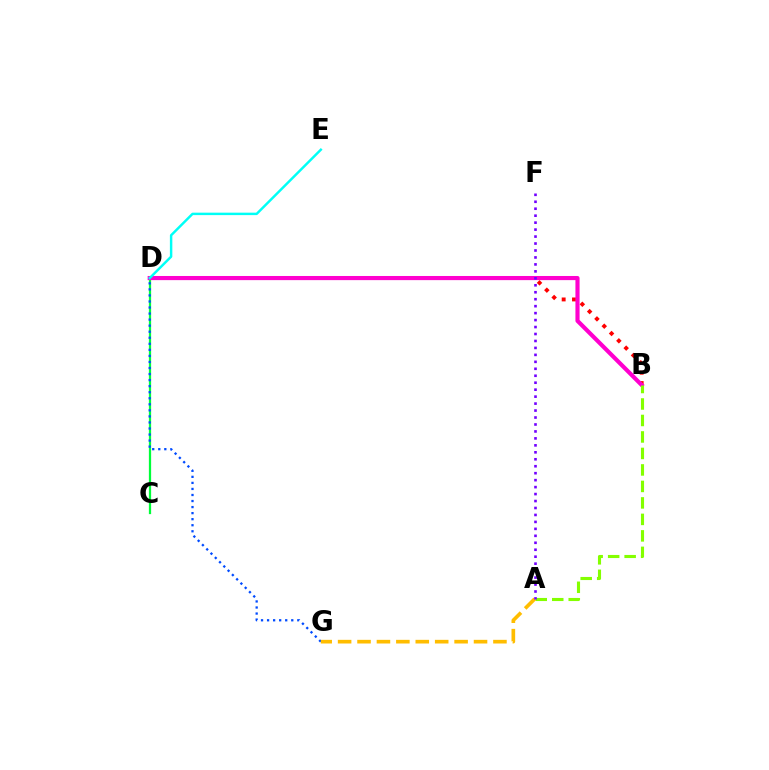{('B', 'D'): [{'color': '#ff0000', 'line_style': 'dotted', 'thickness': 2.81}, {'color': '#ff00cf', 'line_style': 'solid', 'thickness': 2.98}], ('C', 'D'): [{'color': '#00ff39', 'line_style': 'solid', 'thickness': 1.63}], ('D', 'G'): [{'color': '#004bff', 'line_style': 'dotted', 'thickness': 1.64}], ('A', 'B'): [{'color': '#84ff00', 'line_style': 'dashed', 'thickness': 2.24}], ('A', 'G'): [{'color': '#ffbd00', 'line_style': 'dashed', 'thickness': 2.64}], ('D', 'E'): [{'color': '#00fff6', 'line_style': 'solid', 'thickness': 1.76}], ('A', 'F'): [{'color': '#7200ff', 'line_style': 'dotted', 'thickness': 1.89}]}